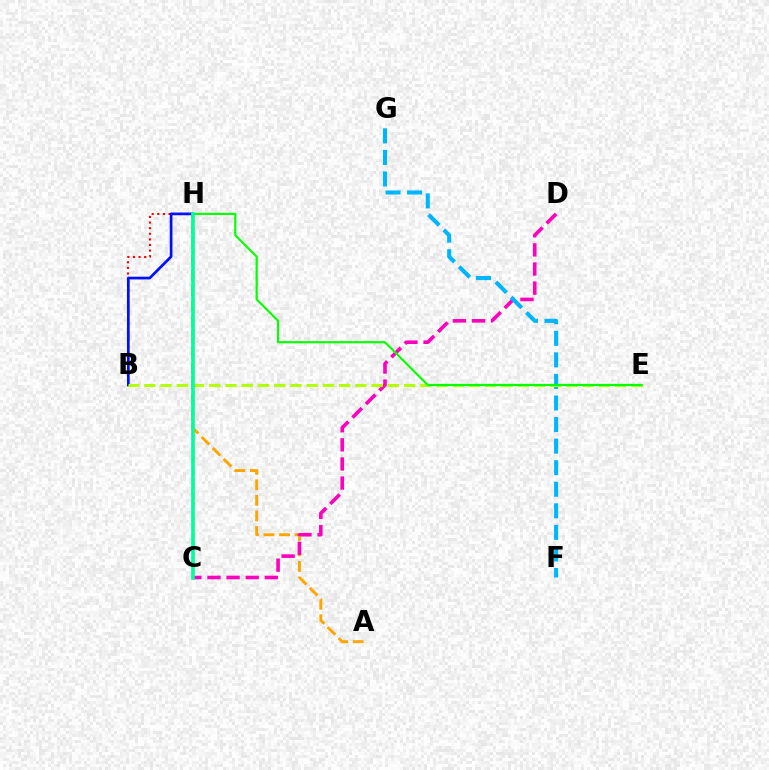{('A', 'H'): [{'color': '#ffa500', 'line_style': 'dashed', 'thickness': 2.11}], ('B', 'H'): [{'color': '#ff0000', 'line_style': 'dotted', 'thickness': 1.52}, {'color': '#0010ff', 'line_style': 'solid', 'thickness': 1.96}], ('C', 'D'): [{'color': '#ff00bd', 'line_style': 'dashed', 'thickness': 2.6}], ('F', 'G'): [{'color': '#00b5ff', 'line_style': 'dashed', 'thickness': 2.93}], ('C', 'H'): [{'color': '#9b00ff', 'line_style': 'dashed', 'thickness': 1.56}, {'color': '#00ff9d', 'line_style': 'solid', 'thickness': 2.62}], ('B', 'E'): [{'color': '#b3ff00', 'line_style': 'dashed', 'thickness': 2.21}], ('E', 'H'): [{'color': '#08ff00', 'line_style': 'solid', 'thickness': 1.55}]}